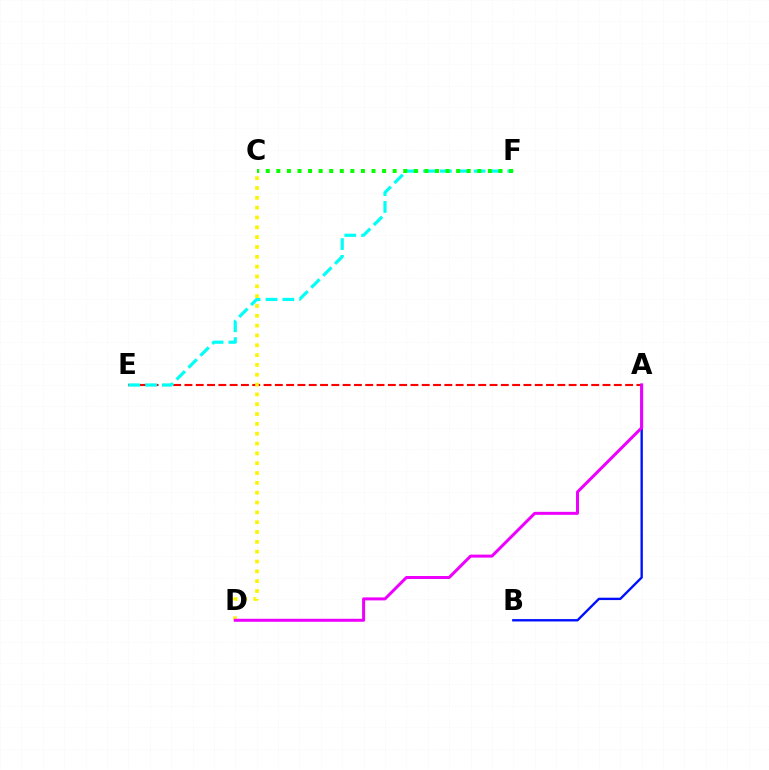{('A', 'E'): [{'color': '#ff0000', 'line_style': 'dashed', 'thickness': 1.53}], ('E', 'F'): [{'color': '#00fff6', 'line_style': 'dashed', 'thickness': 2.29}], ('C', 'D'): [{'color': '#fcf500', 'line_style': 'dotted', 'thickness': 2.67}], ('A', 'B'): [{'color': '#0010ff', 'line_style': 'solid', 'thickness': 1.71}], ('A', 'D'): [{'color': '#ee00ff', 'line_style': 'solid', 'thickness': 2.16}], ('C', 'F'): [{'color': '#08ff00', 'line_style': 'dotted', 'thickness': 2.87}]}